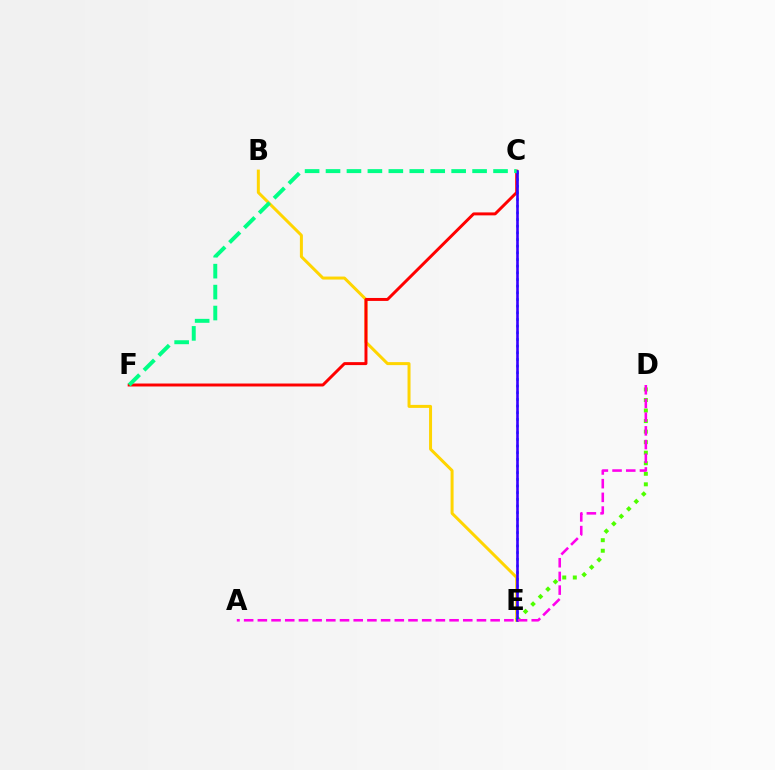{('B', 'E'): [{'color': '#ffd500', 'line_style': 'solid', 'thickness': 2.16}], ('D', 'E'): [{'color': '#4fff00', 'line_style': 'dotted', 'thickness': 2.86}], ('C', 'F'): [{'color': '#ff0000', 'line_style': 'solid', 'thickness': 2.13}, {'color': '#00ff86', 'line_style': 'dashed', 'thickness': 2.84}], ('C', 'E'): [{'color': '#009eff', 'line_style': 'dotted', 'thickness': 1.81}, {'color': '#3700ff', 'line_style': 'solid', 'thickness': 1.89}], ('A', 'D'): [{'color': '#ff00ed', 'line_style': 'dashed', 'thickness': 1.86}]}